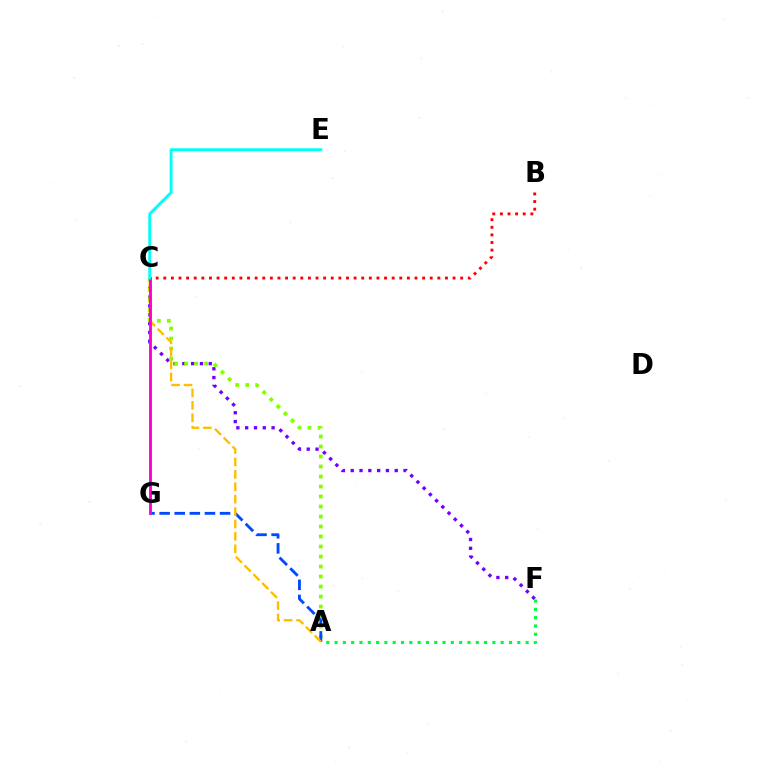{('C', 'F'): [{'color': '#7200ff', 'line_style': 'dotted', 'thickness': 2.39}], ('A', 'C'): [{'color': '#84ff00', 'line_style': 'dotted', 'thickness': 2.72}, {'color': '#ffbd00', 'line_style': 'dashed', 'thickness': 1.69}], ('A', 'G'): [{'color': '#004bff', 'line_style': 'dashed', 'thickness': 2.05}], ('C', 'G'): [{'color': '#ff00cf', 'line_style': 'solid', 'thickness': 2.07}], ('B', 'C'): [{'color': '#ff0000', 'line_style': 'dotted', 'thickness': 2.07}], ('A', 'F'): [{'color': '#00ff39', 'line_style': 'dotted', 'thickness': 2.26}], ('C', 'E'): [{'color': '#00fff6', 'line_style': 'solid', 'thickness': 2.07}]}